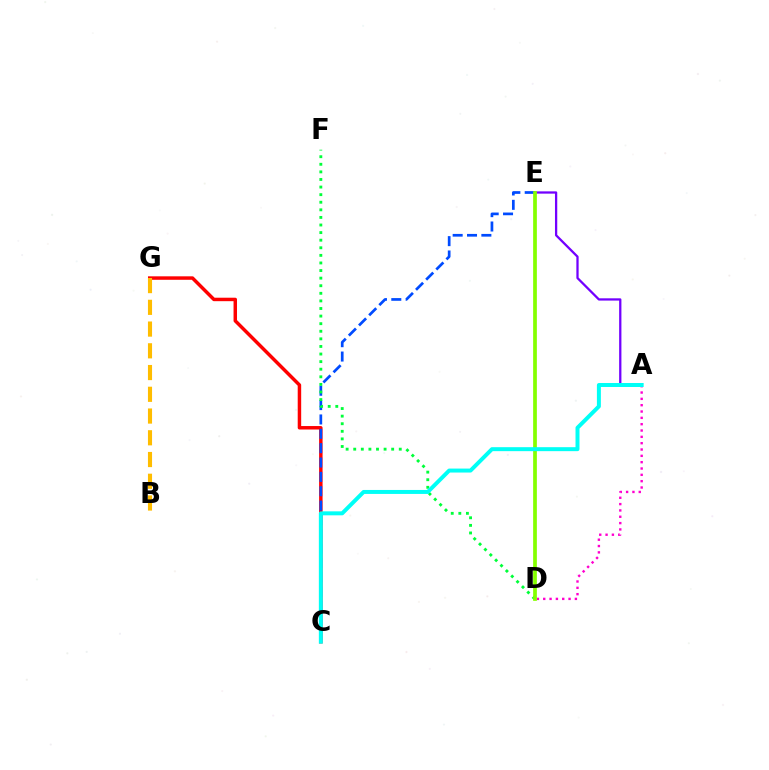{('A', 'E'): [{'color': '#7200ff', 'line_style': 'solid', 'thickness': 1.64}], ('C', 'G'): [{'color': '#ff0000', 'line_style': 'solid', 'thickness': 2.5}], ('C', 'E'): [{'color': '#004bff', 'line_style': 'dashed', 'thickness': 1.95}], ('A', 'D'): [{'color': '#ff00cf', 'line_style': 'dotted', 'thickness': 1.72}], ('D', 'F'): [{'color': '#00ff39', 'line_style': 'dotted', 'thickness': 2.06}], ('D', 'E'): [{'color': '#84ff00', 'line_style': 'solid', 'thickness': 2.68}], ('B', 'G'): [{'color': '#ffbd00', 'line_style': 'dashed', 'thickness': 2.95}], ('A', 'C'): [{'color': '#00fff6', 'line_style': 'solid', 'thickness': 2.86}]}